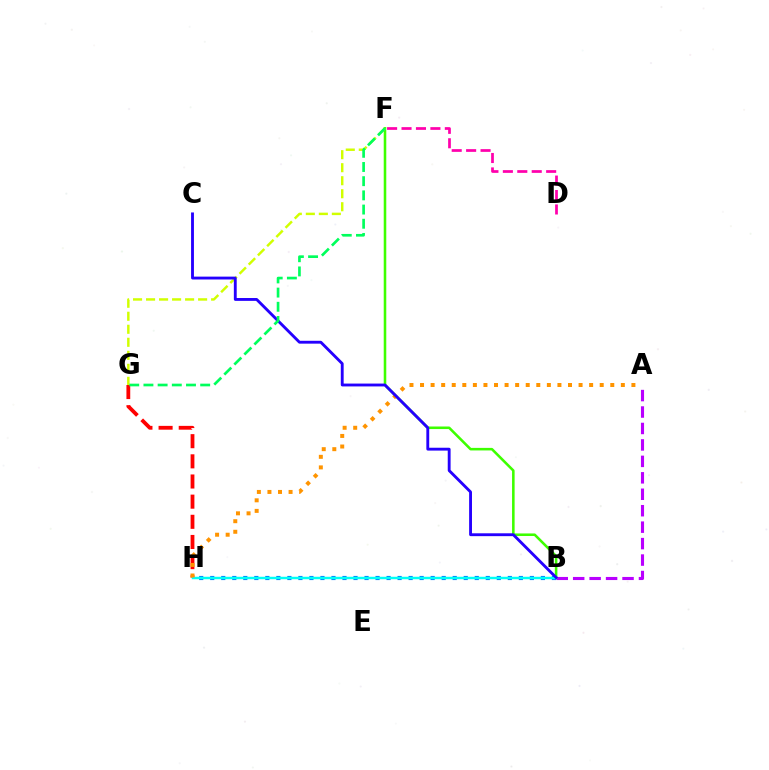{('B', 'H'): [{'color': '#0074ff', 'line_style': 'dotted', 'thickness': 2.99}, {'color': '#00fff6', 'line_style': 'solid', 'thickness': 1.77}], ('D', 'F'): [{'color': '#ff00ac', 'line_style': 'dashed', 'thickness': 1.96}], ('G', 'H'): [{'color': '#ff0000', 'line_style': 'dashed', 'thickness': 2.74}], ('B', 'F'): [{'color': '#3dff00', 'line_style': 'solid', 'thickness': 1.84}], ('A', 'B'): [{'color': '#b900ff', 'line_style': 'dashed', 'thickness': 2.23}], ('F', 'G'): [{'color': '#d1ff00', 'line_style': 'dashed', 'thickness': 1.77}, {'color': '#00ff5c', 'line_style': 'dashed', 'thickness': 1.93}], ('A', 'H'): [{'color': '#ff9400', 'line_style': 'dotted', 'thickness': 2.87}], ('B', 'C'): [{'color': '#2500ff', 'line_style': 'solid', 'thickness': 2.06}]}